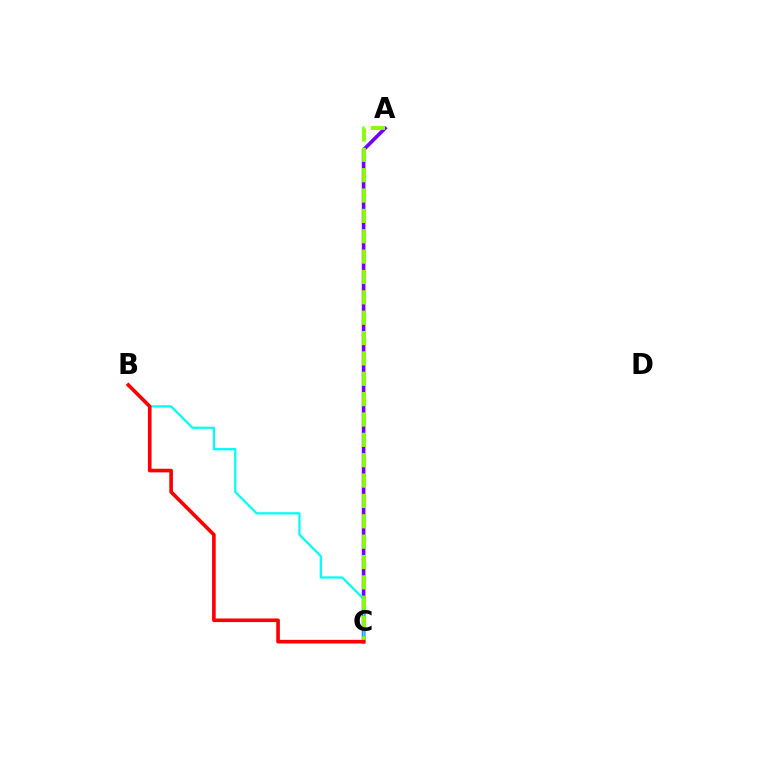{('A', 'C'): [{'color': '#7200ff', 'line_style': 'solid', 'thickness': 2.59}, {'color': '#84ff00', 'line_style': 'dashed', 'thickness': 2.77}], ('B', 'C'): [{'color': '#00fff6', 'line_style': 'solid', 'thickness': 1.62}, {'color': '#ff0000', 'line_style': 'solid', 'thickness': 2.62}]}